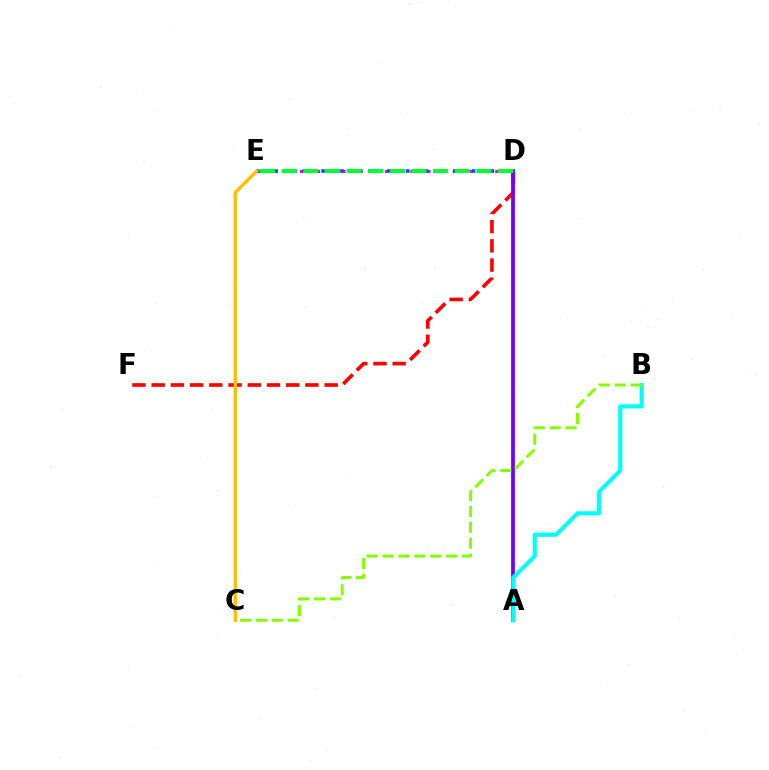{('D', 'F'): [{'color': '#ff0000', 'line_style': 'dashed', 'thickness': 2.61}], ('A', 'D'): [{'color': '#7200ff', 'line_style': 'solid', 'thickness': 2.71}], ('D', 'E'): [{'color': '#ff00cf', 'line_style': 'dotted', 'thickness': 2.31}, {'color': '#004bff', 'line_style': 'dotted', 'thickness': 2.56}, {'color': '#00ff39', 'line_style': 'dashed', 'thickness': 2.94}], ('C', 'E'): [{'color': '#ffbd00', 'line_style': 'solid', 'thickness': 2.41}], ('A', 'B'): [{'color': '#00fff6', 'line_style': 'solid', 'thickness': 2.98}], ('B', 'C'): [{'color': '#84ff00', 'line_style': 'dashed', 'thickness': 2.16}]}